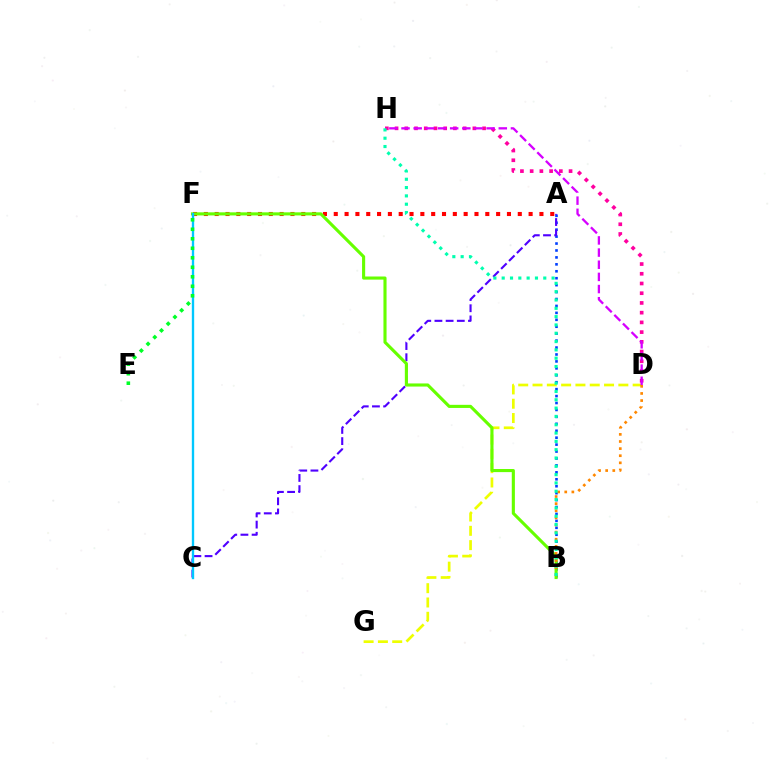{('D', 'G'): [{'color': '#eeff00', 'line_style': 'dashed', 'thickness': 1.94}], ('D', 'H'): [{'color': '#ff00a0', 'line_style': 'dotted', 'thickness': 2.64}, {'color': '#d600ff', 'line_style': 'dashed', 'thickness': 1.65}], ('A', 'F'): [{'color': '#ff0000', 'line_style': 'dotted', 'thickness': 2.94}], ('A', 'B'): [{'color': '#003fff', 'line_style': 'dotted', 'thickness': 1.88}], ('A', 'C'): [{'color': '#4f00ff', 'line_style': 'dashed', 'thickness': 1.52}], ('B', 'F'): [{'color': '#66ff00', 'line_style': 'solid', 'thickness': 2.24}], ('B', 'D'): [{'color': '#ff8800', 'line_style': 'dotted', 'thickness': 1.93}], ('C', 'F'): [{'color': '#00c7ff', 'line_style': 'solid', 'thickness': 1.7}], ('E', 'F'): [{'color': '#00ff27', 'line_style': 'dotted', 'thickness': 2.58}], ('B', 'H'): [{'color': '#00ffaf', 'line_style': 'dotted', 'thickness': 2.26}]}